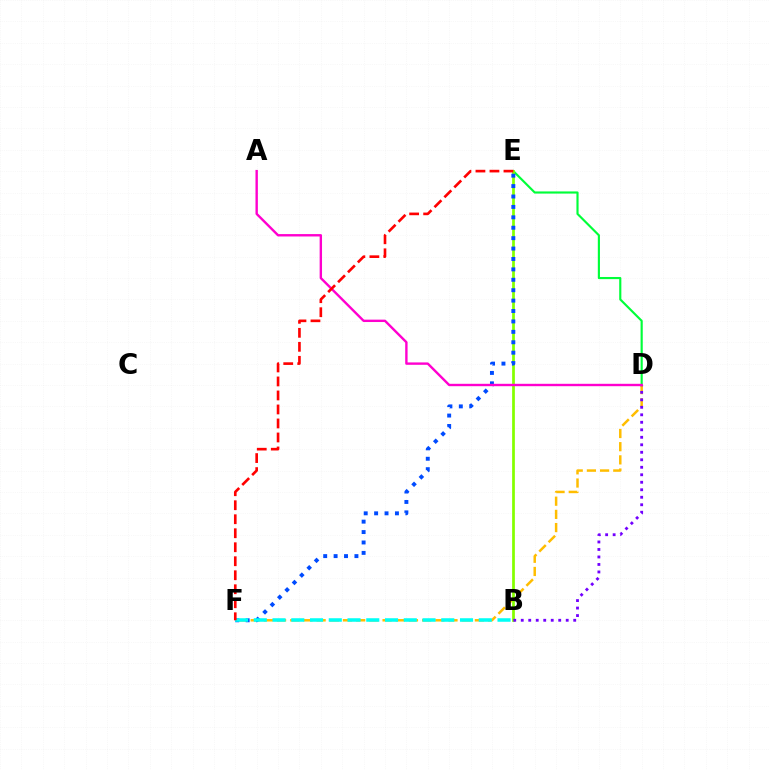{('D', 'E'): [{'color': '#00ff39', 'line_style': 'solid', 'thickness': 1.55}], ('D', 'F'): [{'color': '#ffbd00', 'line_style': 'dashed', 'thickness': 1.79}], ('B', 'E'): [{'color': '#84ff00', 'line_style': 'solid', 'thickness': 1.97}], ('E', 'F'): [{'color': '#004bff', 'line_style': 'dotted', 'thickness': 2.83}, {'color': '#ff0000', 'line_style': 'dashed', 'thickness': 1.9}], ('B', 'F'): [{'color': '#00fff6', 'line_style': 'dashed', 'thickness': 2.55}], ('B', 'D'): [{'color': '#7200ff', 'line_style': 'dotted', 'thickness': 2.04}], ('A', 'D'): [{'color': '#ff00cf', 'line_style': 'solid', 'thickness': 1.72}]}